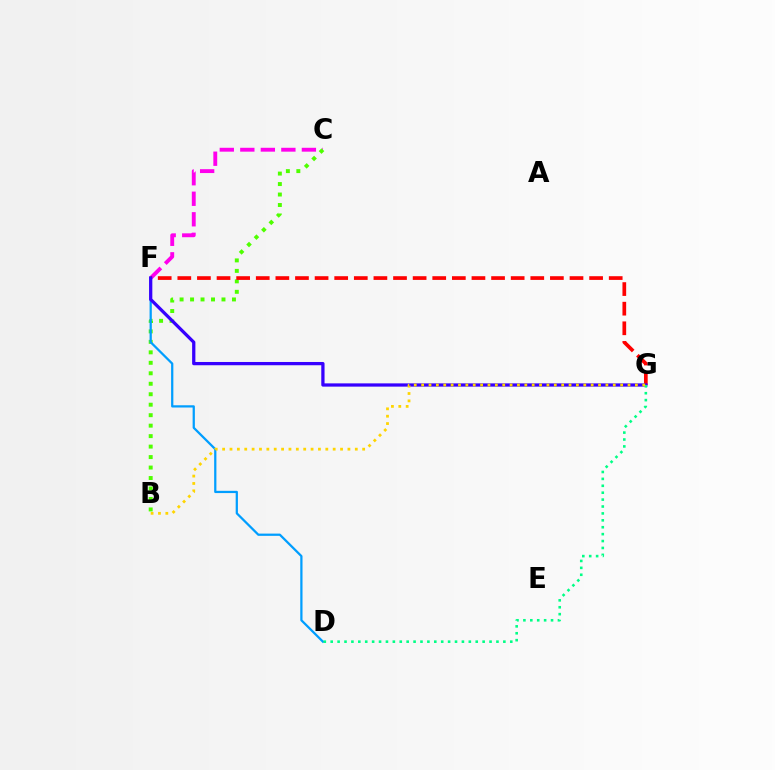{('C', 'F'): [{'color': '#ff00ed', 'line_style': 'dashed', 'thickness': 2.79}], ('B', 'C'): [{'color': '#4fff00', 'line_style': 'dotted', 'thickness': 2.85}], ('D', 'F'): [{'color': '#009eff', 'line_style': 'solid', 'thickness': 1.62}], ('F', 'G'): [{'color': '#ff0000', 'line_style': 'dashed', 'thickness': 2.66}, {'color': '#3700ff', 'line_style': 'solid', 'thickness': 2.35}], ('D', 'G'): [{'color': '#00ff86', 'line_style': 'dotted', 'thickness': 1.88}], ('B', 'G'): [{'color': '#ffd500', 'line_style': 'dotted', 'thickness': 2.0}]}